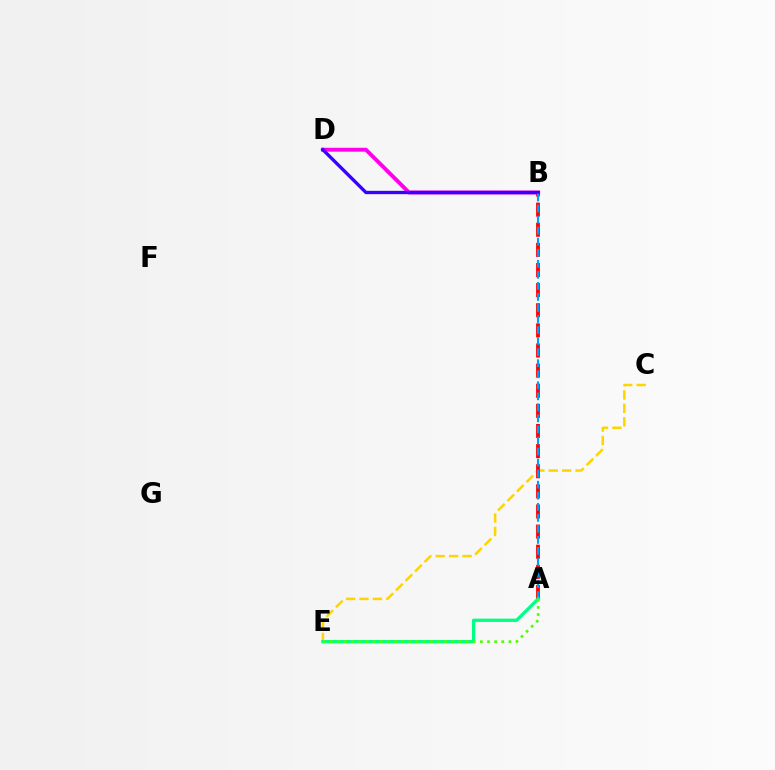{('C', 'E'): [{'color': '#ffd500', 'line_style': 'dashed', 'thickness': 1.82}], ('A', 'B'): [{'color': '#ff0000', 'line_style': 'dashed', 'thickness': 2.73}, {'color': '#009eff', 'line_style': 'dashed', 'thickness': 1.5}], ('B', 'D'): [{'color': '#ff00ed', 'line_style': 'solid', 'thickness': 2.8}, {'color': '#3700ff', 'line_style': 'solid', 'thickness': 2.4}], ('A', 'E'): [{'color': '#00ff86', 'line_style': 'solid', 'thickness': 2.36}, {'color': '#4fff00', 'line_style': 'dotted', 'thickness': 1.94}]}